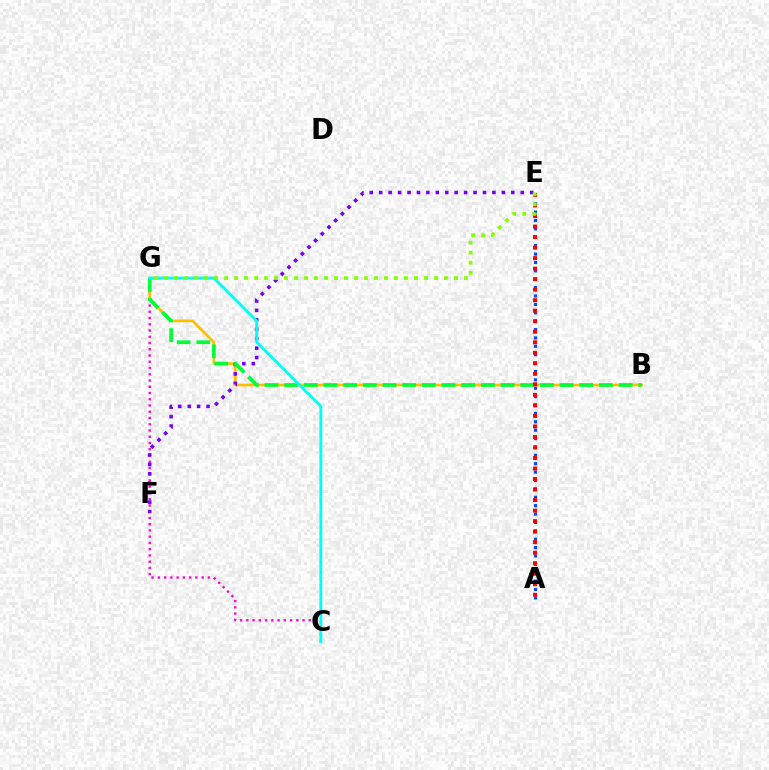{('A', 'E'): [{'color': '#004bff', 'line_style': 'dotted', 'thickness': 2.28}, {'color': '#ff0000', 'line_style': 'dotted', 'thickness': 2.86}], ('C', 'G'): [{'color': '#ff00cf', 'line_style': 'dotted', 'thickness': 1.7}, {'color': '#00fff6', 'line_style': 'solid', 'thickness': 2.08}], ('B', 'G'): [{'color': '#ffbd00', 'line_style': 'solid', 'thickness': 1.95}, {'color': '#00ff39', 'line_style': 'dashed', 'thickness': 2.67}], ('E', 'F'): [{'color': '#7200ff', 'line_style': 'dotted', 'thickness': 2.56}], ('E', 'G'): [{'color': '#84ff00', 'line_style': 'dotted', 'thickness': 2.72}]}